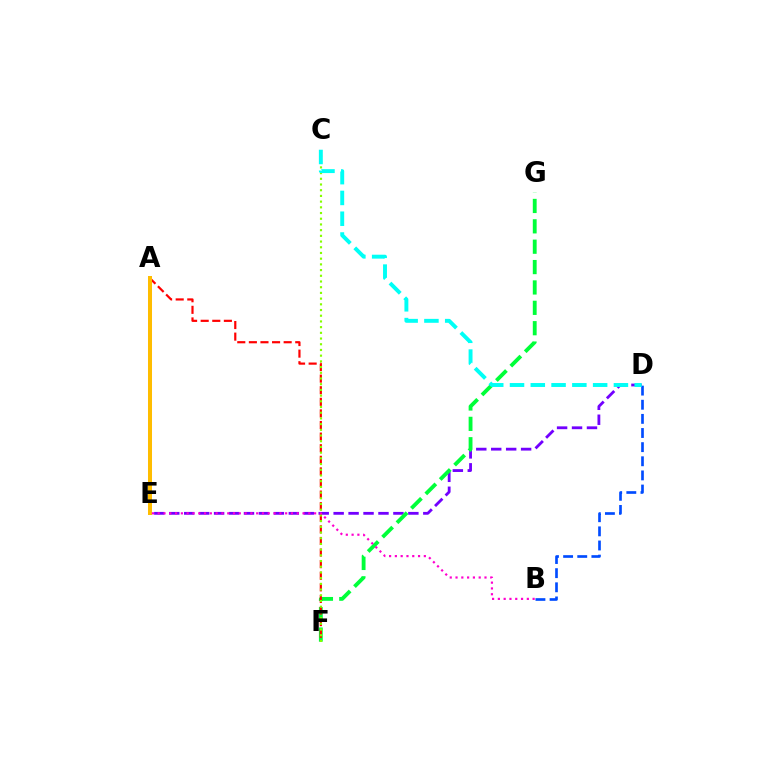{('D', 'E'): [{'color': '#7200ff', 'line_style': 'dashed', 'thickness': 2.03}], ('F', 'G'): [{'color': '#00ff39', 'line_style': 'dashed', 'thickness': 2.77}], ('A', 'F'): [{'color': '#ff0000', 'line_style': 'dashed', 'thickness': 1.58}], ('B', 'D'): [{'color': '#004bff', 'line_style': 'dashed', 'thickness': 1.92}], ('A', 'E'): [{'color': '#ffbd00', 'line_style': 'solid', 'thickness': 2.89}], ('C', 'F'): [{'color': '#84ff00', 'line_style': 'dotted', 'thickness': 1.55}], ('B', 'E'): [{'color': '#ff00cf', 'line_style': 'dotted', 'thickness': 1.57}], ('C', 'D'): [{'color': '#00fff6', 'line_style': 'dashed', 'thickness': 2.82}]}